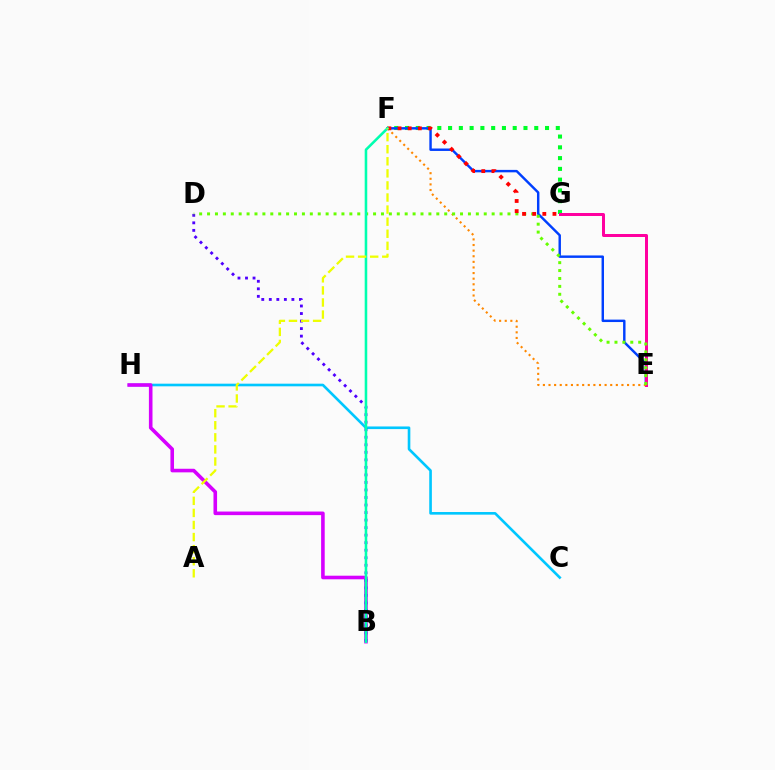{('F', 'G'): [{'color': '#00ff27', 'line_style': 'dotted', 'thickness': 2.93}, {'color': '#ff0000', 'line_style': 'dotted', 'thickness': 2.75}], ('E', 'F'): [{'color': '#003fff', 'line_style': 'solid', 'thickness': 1.75}, {'color': '#ff8800', 'line_style': 'dotted', 'thickness': 1.52}], ('C', 'H'): [{'color': '#00c7ff', 'line_style': 'solid', 'thickness': 1.89}], ('B', 'H'): [{'color': '#d600ff', 'line_style': 'solid', 'thickness': 2.59}], ('B', 'D'): [{'color': '#4f00ff', 'line_style': 'dotted', 'thickness': 2.05}], ('E', 'G'): [{'color': '#ff00a0', 'line_style': 'solid', 'thickness': 2.16}], ('D', 'E'): [{'color': '#66ff00', 'line_style': 'dotted', 'thickness': 2.15}], ('B', 'F'): [{'color': '#00ffaf', 'line_style': 'solid', 'thickness': 1.85}], ('A', 'F'): [{'color': '#eeff00', 'line_style': 'dashed', 'thickness': 1.64}]}